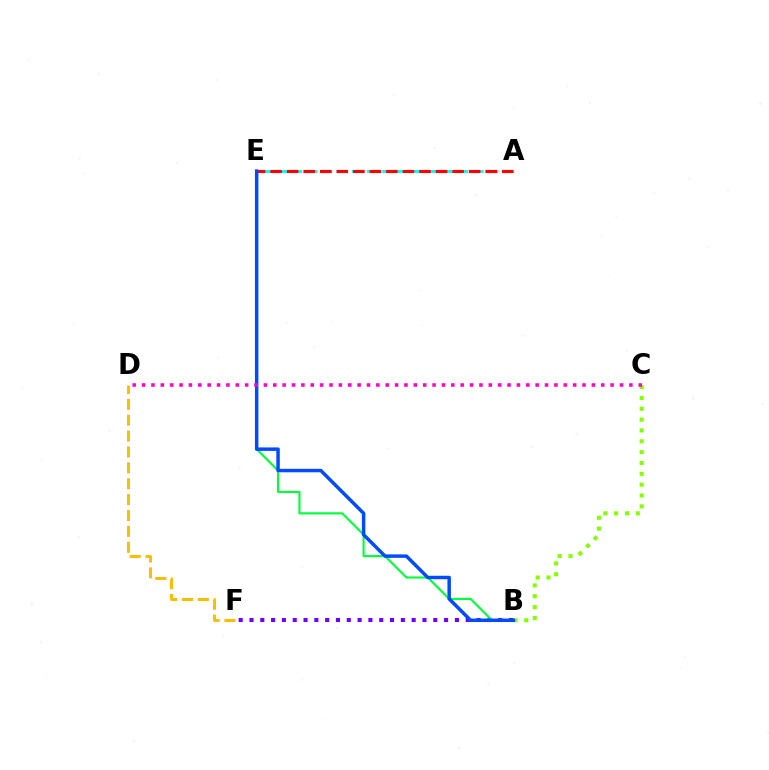{('A', 'E'): [{'color': '#00fff6', 'line_style': 'dashed', 'thickness': 2.05}, {'color': '#ff0000', 'line_style': 'dashed', 'thickness': 2.25}], ('B', 'F'): [{'color': '#7200ff', 'line_style': 'dotted', 'thickness': 2.94}], ('D', 'F'): [{'color': '#ffbd00', 'line_style': 'dashed', 'thickness': 2.16}], ('B', 'E'): [{'color': '#00ff39', 'line_style': 'solid', 'thickness': 1.53}, {'color': '#004bff', 'line_style': 'solid', 'thickness': 2.5}], ('B', 'C'): [{'color': '#84ff00', 'line_style': 'dotted', 'thickness': 2.95}], ('C', 'D'): [{'color': '#ff00cf', 'line_style': 'dotted', 'thickness': 2.55}]}